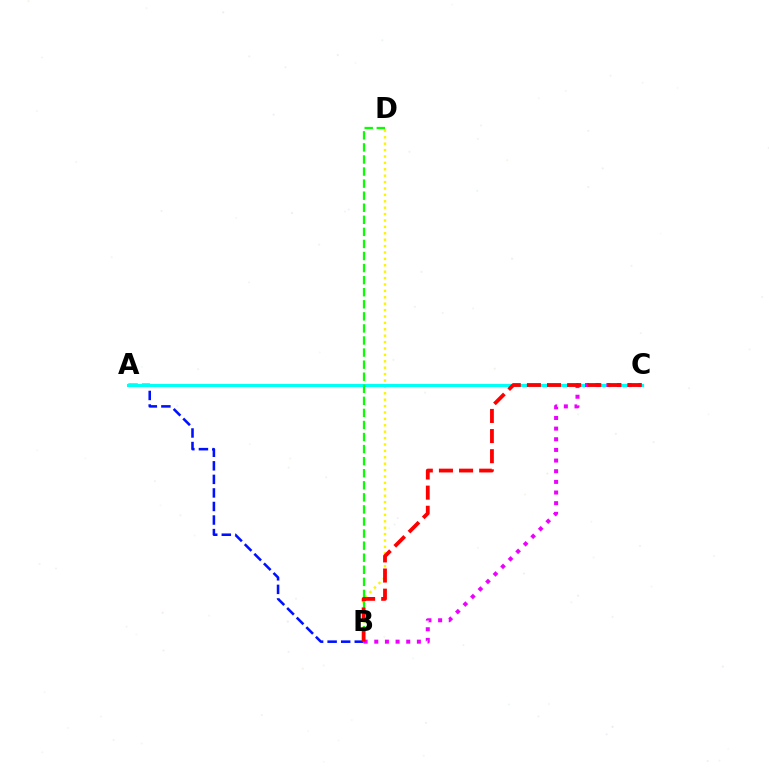{('B', 'D'): [{'color': '#fcf500', 'line_style': 'dotted', 'thickness': 1.74}, {'color': '#08ff00', 'line_style': 'dashed', 'thickness': 1.64}], ('A', 'B'): [{'color': '#0010ff', 'line_style': 'dashed', 'thickness': 1.84}], ('A', 'C'): [{'color': '#00fff6', 'line_style': 'solid', 'thickness': 2.24}], ('B', 'C'): [{'color': '#ee00ff', 'line_style': 'dotted', 'thickness': 2.89}, {'color': '#ff0000', 'line_style': 'dashed', 'thickness': 2.73}]}